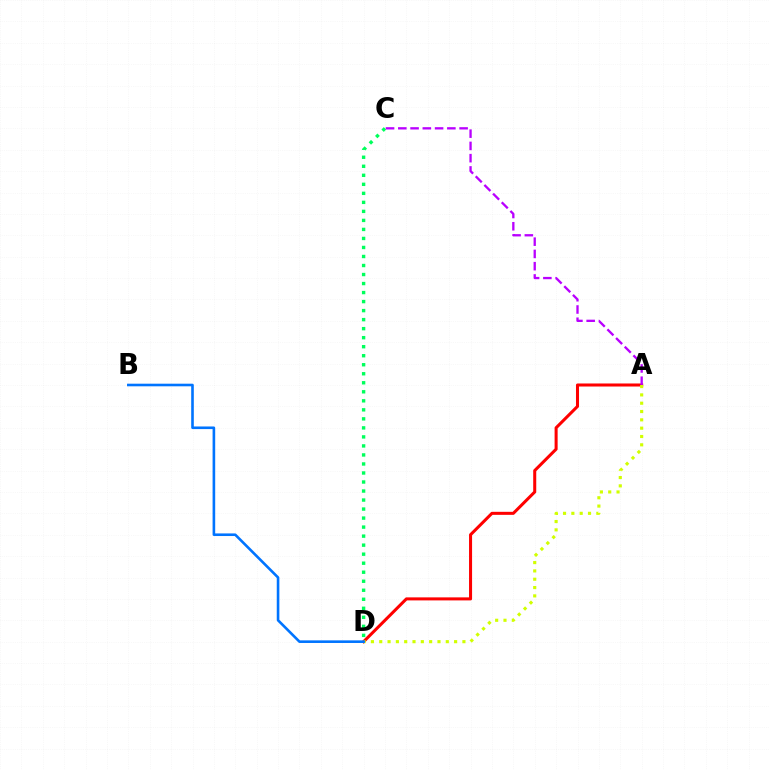{('A', 'D'): [{'color': '#ff0000', 'line_style': 'solid', 'thickness': 2.19}, {'color': '#d1ff00', 'line_style': 'dotted', 'thickness': 2.26}], ('C', 'D'): [{'color': '#00ff5c', 'line_style': 'dotted', 'thickness': 2.45}], ('A', 'C'): [{'color': '#b900ff', 'line_style': 'dashed', 'thickness': 1.67}], ('B', 'D'): [{'color': '#0074ff', 'line_style': 'solid', 'thickness': 1.88}]}